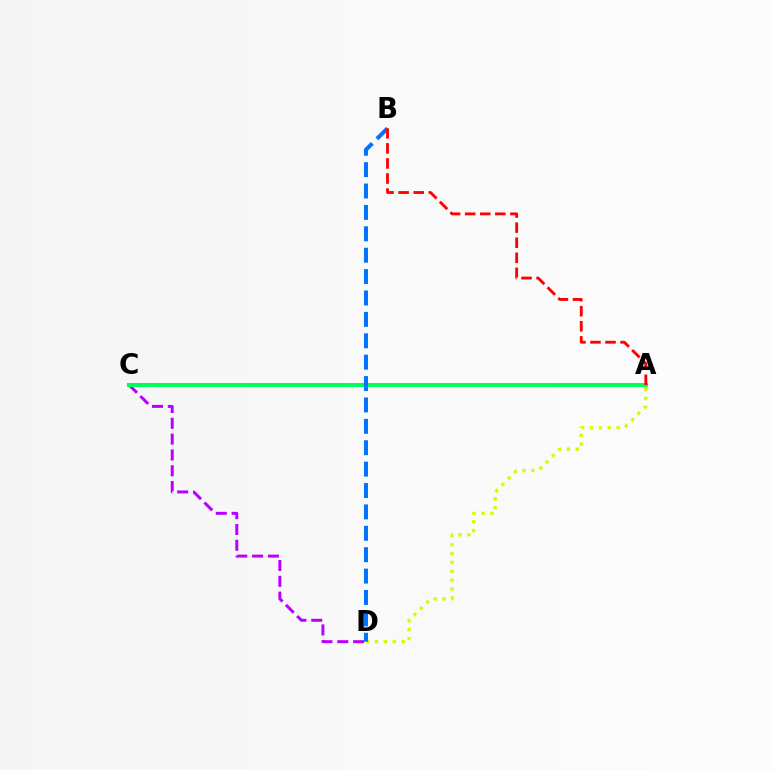{('C', 'D'): [{'color': '#b900ff', 'line_style': 'dashed', 'thickness': 2.15}], ('A', 'D'): [{'color': '#d1ff00', 'line_style': 'dotted', 'thickness': 2.42}], ('A', 'C'): [{'color': '#00ff5c', 'line_style': 'solid', 'thickness': 2.89}], ('B', 'D'): [{'color': '#0074ff', 'line_style': 'dashed', 'thickness': 2.91}], ('A', 'B'): [{'color': '#ff0000', 'line_style': 'dashed', 'thickness': 2.05}]}